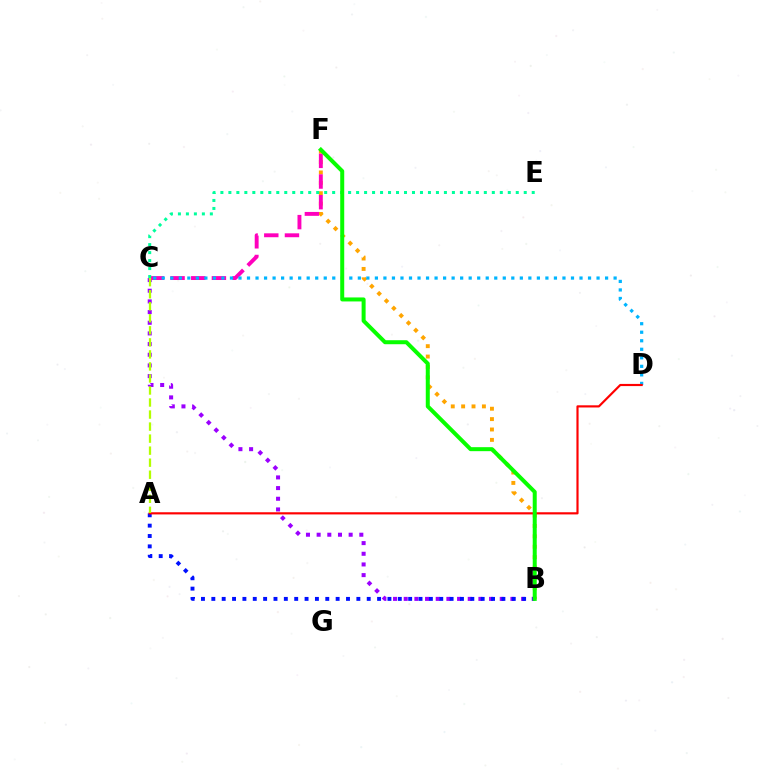{('B', 'F'): [{'color': '#ffa500', 'line_style': 'dotted', 'thickness': 2.82}, {'color': '#08ff00', 'line_style': 'solid', 'thickness': 2.88}], ('B', 'C'): [{'color': '#9b00ff', 'line_style': 'dotted', 'thickness': 2.9}], ('A', 'B'): [{'color': '#0010ff', 'line_style': 'dotted', 'thickness': 2.81}], ('C', 'F'): [{'color': '#ff00bd', 'line_style': 'dashed', 'thickness': 2.81}], ('C', 'D'): [{'color': '#00b5ff', 'line_style': 'dotted', 'thickness': 2.32}], ('A', 'D'): [{'color': '#ff0000', 'line_style': 'solid', 'thickness': 1.56}], ('C', 'E'): [{'color': '#00ff9d', 'line_style': 'dotted', 'thickness': 2.17}], ('A', 'C'): [{'color': '#b3ff00', 'line_style': 'dashed', 'thickness': 1.63}]}